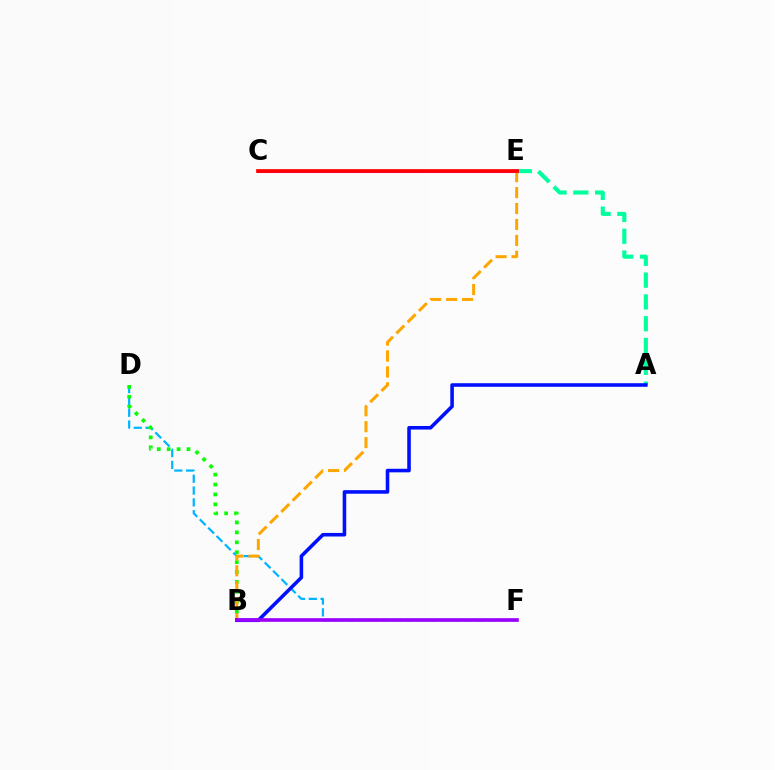{('A', 'E'): [{'color': '#00ff9d', 'line_style': 'dashed', 'thickness': 2.96}], ('D', 'F'): [{'color': '#00b5ff', 'line_style': 'dashed', 'thickness': 1.6}], ('C', 'E'): [{'color': '#ff00bd', 'line_style': 'solid', 'thickness': 2.19}, {'color': '#ff0000', 'line_style': 'solid', 'thickness': 2.68}], ('B', 'D'): [{'color': '#08ff00', 'line_style': 'dotted', 'thickness': 2.69}], ('B', 'E'): [{'color': '#ffa500', 'line_style': 'dashed', 'thickness': 2.16}], ('B', 'F'): [{'color': '#b3ff00', 'line_style': 'dotted', 'thickness': 1.59}, {'color': '#9b00ff', 'line_style': 'solid', 'thickness': 2.63}], ('A', 'B'): [{'color': '#0010ff', 'line_style': 'solid', 'thickness': 2.57}]}